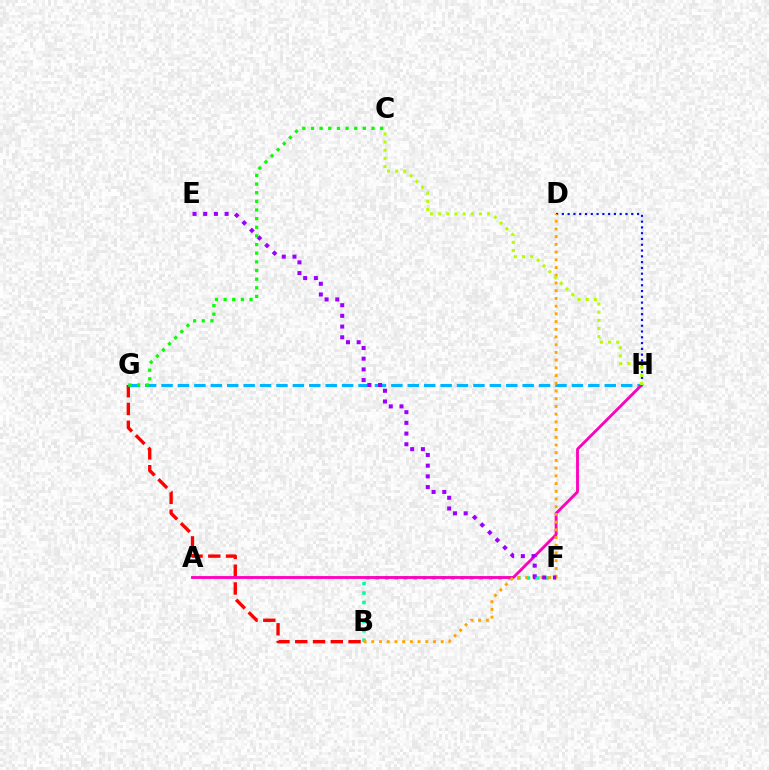{('D', 'H'): [{'color': '#0010ff', 'line_style': 'dotted', 'thickness': 1.57}], ('B', 'G'): [{'color': '#ff0000', 'line_style': 'dashed', 'thickness': 2.41}], ('B', 'F'): [{'color': '#00ff9d', 'line_style': 'dotted', 'thickness': 2.57}], ('G', 'H'): [{'color': '#00b5ff', 'line_style': 'dashed', 'thickness': 2.23}], ('A', 'H'): [{'color': '#ff00bd', 'line_style': 'solid', 'thickness': 2.05}], ('B', 'D'): [{'color': '#ffa500', 'line_style': 'dotted', 'thickness': 2.1}], ('C', 'H'): [{'color': '#b3ff00', 'line_style': 'dotted', 'thickness': 2.21}], ('E', 'F'): [{'color': '#9b00ff', 'line_style': 'dotted', 'thickness': 2.91}], ('C', 'G'): [{'color': '#08ff00', 'line_style': 'dotted', 'thickness': 2.35}]}